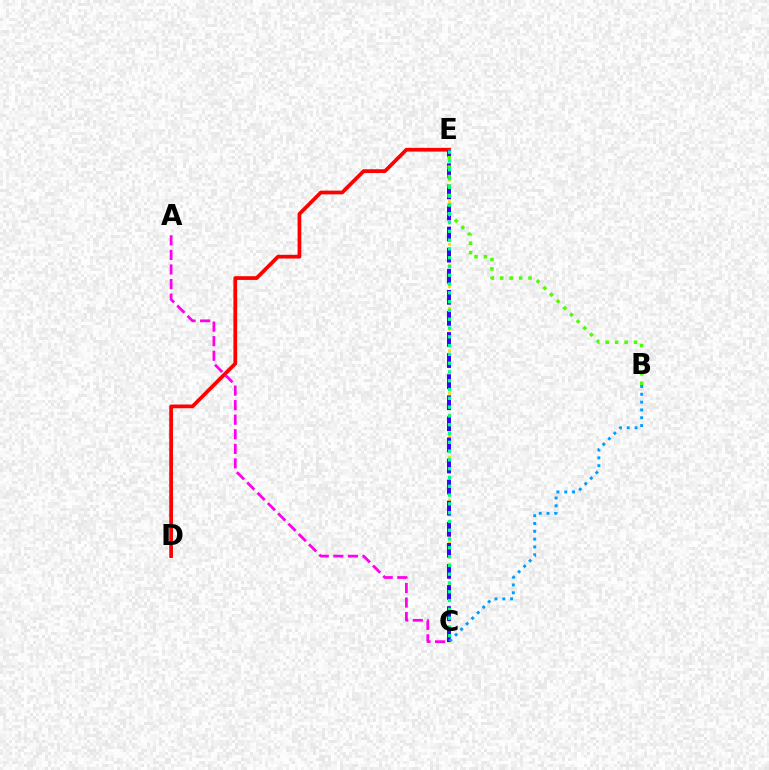{('C', 'E'): [{'color': '#ffd500', 'line_style': 'dotted', 'thickness': 1.93}, {'color': '#3700ff', 'line_style': 'dashed', 'thickness': 2.86}, {'color': '#00ff86', 'line_style': 'dotted', 'thickness': 2.39}], ('D', 'E'): [{'color': '#ff0000', 'line_style': 'solid', 'thickness': 2.69}], ('B', 'E'): [{'color': '#4fff00', 'line_style': 'dotted', 'thickness': 2.56}], ('B', 'C'): [{'color': '#009eff', 'line_style': 'dotted', 'thickness': 2.12}], ('A', 'C'): [{'color': '#ff00ed', 'line_style': 'dashed', 'thickness': 1.98}]}